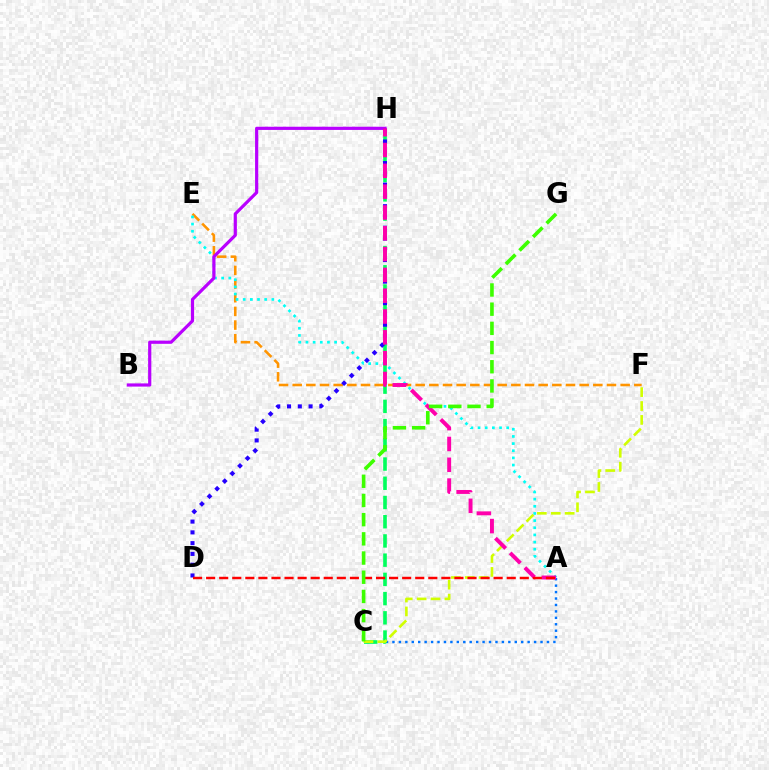{('A', 'C'): [{'color': '#0074ff', 'line_style': 'dotted', 'thickness': 1.75}], ('E', 'F'): [{'color': '#ff9400', 'line_style': 'dashed', 'thickness': 1.86}], ('A', 'E'): [{'color': '#00fff6', 'line_style': 'dotted', 'thickness': 1.94}], ('C', 'H'): [{'color': '#00ff5c', 'line_style': 'dashed', 'thickness': 2.61}], ('B', 'H'): [{'color': '#b900ff', 'line_style': 'solid', 'thickness': 2.3}], ('D', 'H'): [{'color': '#2500ff', 'line_style': 'dotted', 'thickness': 2.93}], ('C', 'F'): [{'color': '#d1ff00', 'line_style': 'dashed', 'thickness': 1.89}], ('A', 'H'): [{'color': '#ff00ac', 'line_style': 'dashed', 'thickness': 2.83}], ('A', 'D'): [{'color': '#ff0000', 'line_style': 'dashed', 'thickness': 1.78}], ('C', 'G'): [{'color': '#3dff00', 'line_style': 'dashed', 'thickness': 2.61}]}